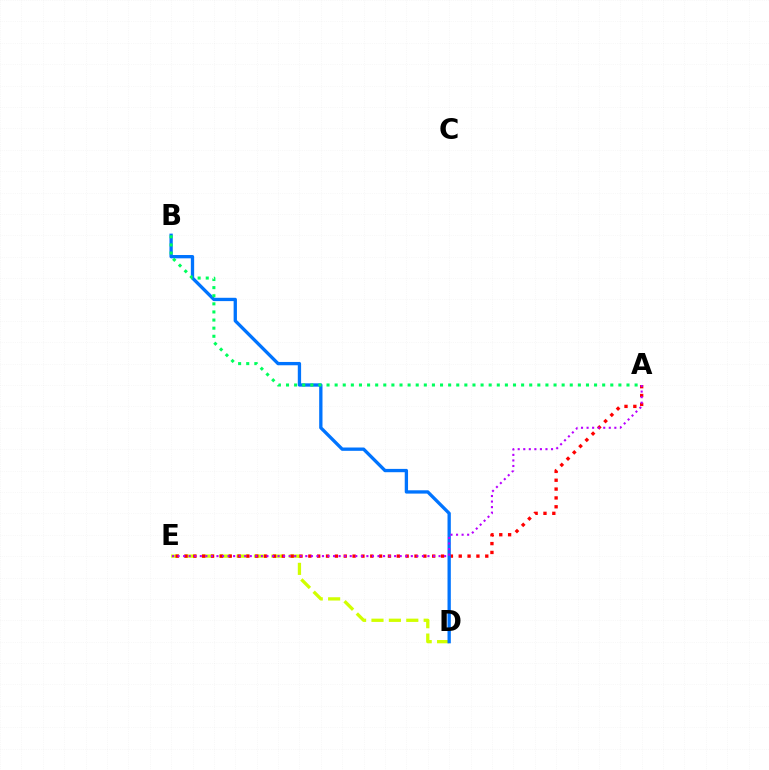{('D', 'E'): [{'color': '#d1ff00', 'line_style': 'dashed', 'thickness': 2.36}], ('A', 'E'): [{'color': '#ff0000', 'line_style': 'dotted', 'thickness': 2.4}, {'color': '#b900ff', 'line_style': 'dotted', 'thickness': 1.51}], ('B', 'D'): [{'color': '#0074ff', 'line_style': 'solid', 'thickness': 2.39}], ('A', 'B'): [{'color': '#00ff5c', 'line_style': 'dotted', 'thickness': 2.2}]}